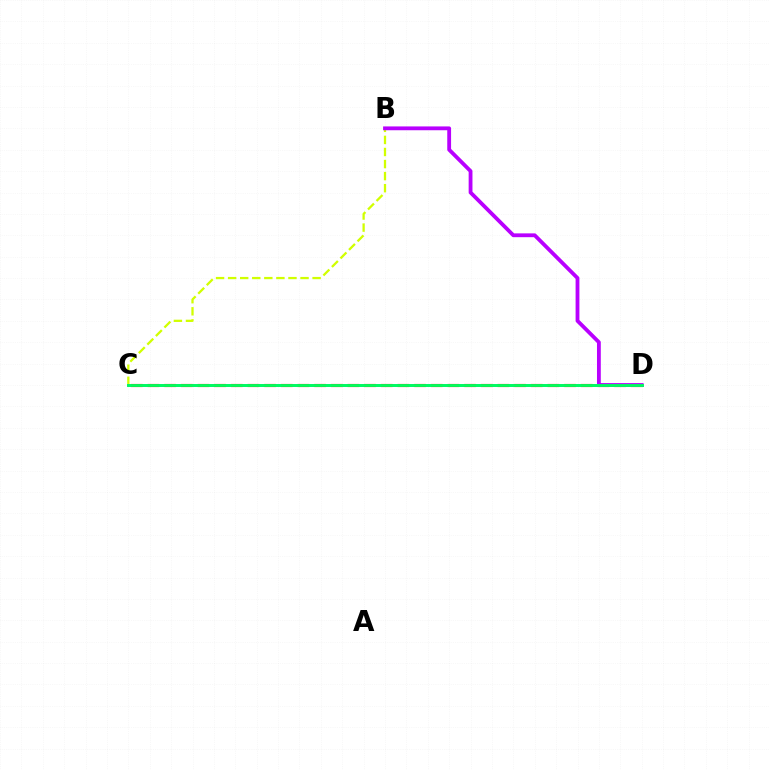{('B', 'C'): [{'color': '#d1ff00', 'line_style': 'dashed', 'thickness': 1.64}], ('C', 'D'): [{'color': '#0074ff', 'line_style': 'solid', 'thickness': 1.81}, {'color': '#ff0000', 'line_style': 'dashed', 'thickness': 2.26}, {'color': '#00ff5c', 'line_style': 'solid', 'thickness': 2.05}], ('B', 'D'): [{'color': '#b900ff', 'line_style': 'solid', 'thickness': 2.75}]}